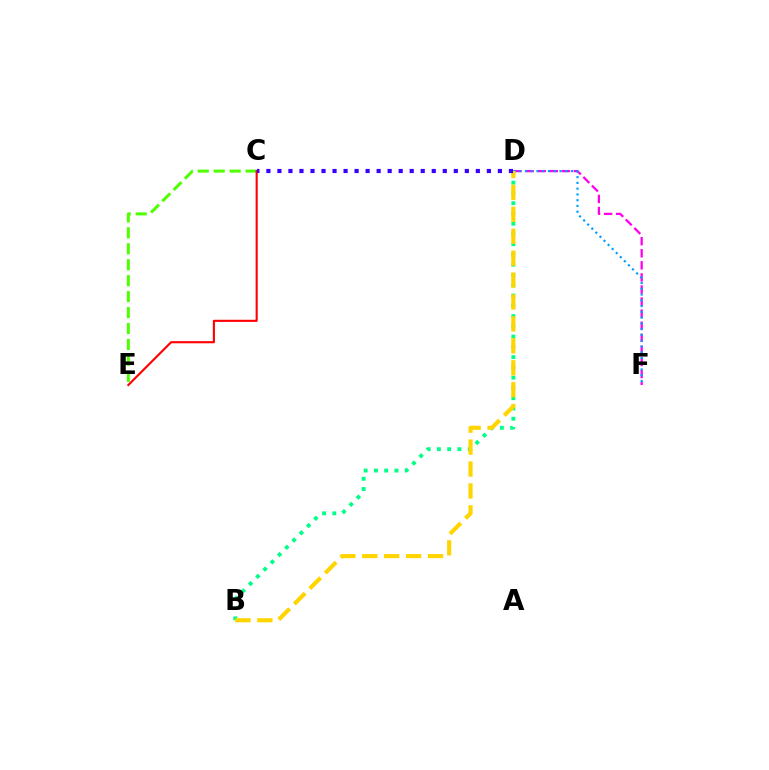{('D', 'F'): [{'color': '#ff00ed', 'line_style': 'dashed', 'thickness': 1.64}, {'color': '#009eff', 'line_style': 'dotted', 'thickness': 1.56}], ('C', 'E'): [{'color': '#4fff00', 'line_style': 'dashed', 'thickness': 2.17}, {'color': '#ff0000', 'line_style': 'solid', 'thickness': 1.52}], ('B', 'D'): [{'color': '#00ff86', 'line_style': 'dotted', 'thickness': 2.79}, {'color': '#ffd500', 'line_style': 'dashed', 'thickness': 2.98}], ('C', 'D'): [{'color': '#3700ff', 'line_style': 'dotted', 'thickness': 3.0}]}